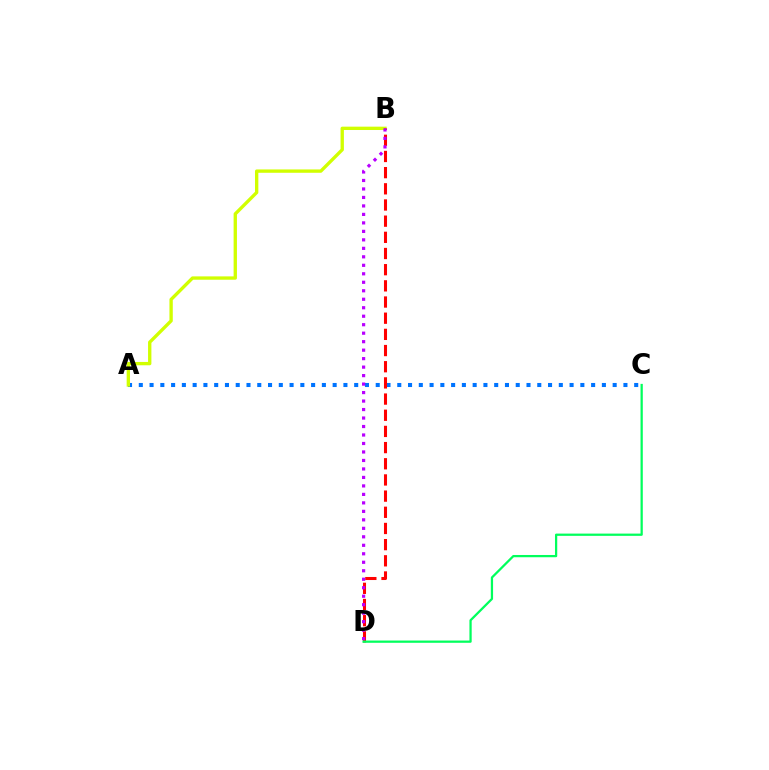{('A', 'C'): [{'color': '#0074ff', 'line_style': 'dotted', 'thickness': 2.93}], ('A', 'B'): [{'color': '#d1ff00', 'line_style': 'solid', 'thickness': 2.41}], ('B', 'D'): [{'color': '#ff0000', 'line_style': 'dashed', 'thickness': 2.2}, {'color': '#b900ff', 'line_style': 'dotted', 'thickness': 2.31}], ('C', 'D'): [{'color': '#00ff5c', 'line_style': 'solid', 'thickness': 1.62}]}